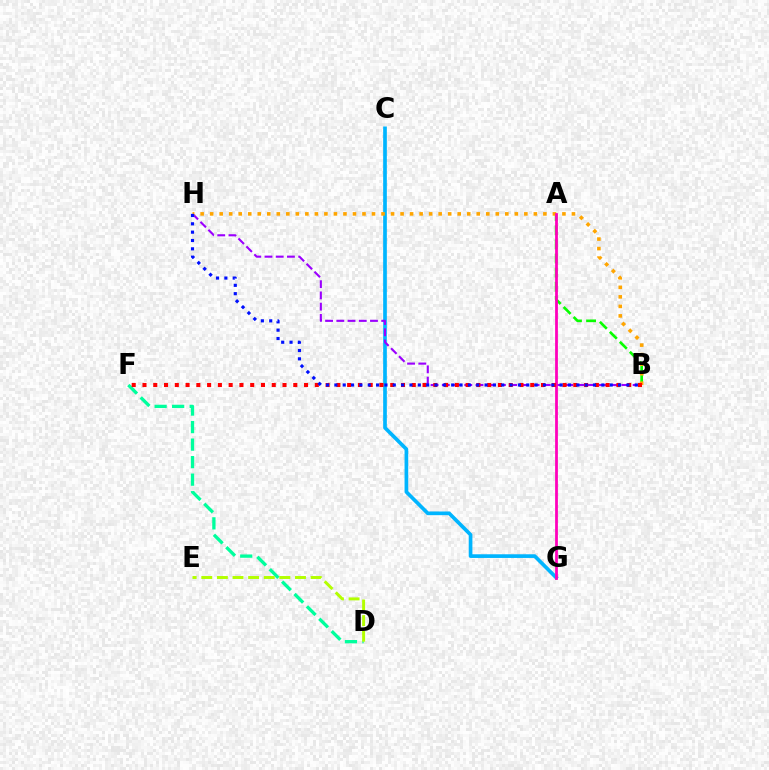{('C', 'G'): [{'color': '#00b5ff', 'line_style': 'solid', 'thickness': 2.65}], ('D', 'F'): [{'color': '#00ff9d', 'line_style': 'dashed', 'thickness': 2.38}], ('B', 'H'): [{'color': '#9b00ff', 'line_style': 'dashed', 'thickness': 1.52}, {'color': '#ffa500', 'line_style': 'dotted', 'thickness': 2.59}, {'color': '#0010ff', 'line_style': 'dotted', 'thickness': 2.27}], ('A', 'B'): [{'color': '#08ff00', 'line_style': 'dashed', 'thickness': 1.92}], ('A', 'G'): [{'color': '#ff00bd', 'line_style': 'solid', 'thickness': 1.99}], ('B', 'F'): [{'color': '#ff0000', 'line_style': 'dotted', 'thickness': 2.93}], ('D', 'E'): [{'color': '#b3ff00', 'line_style': 'dashed', 'thickness': 2.12}]}